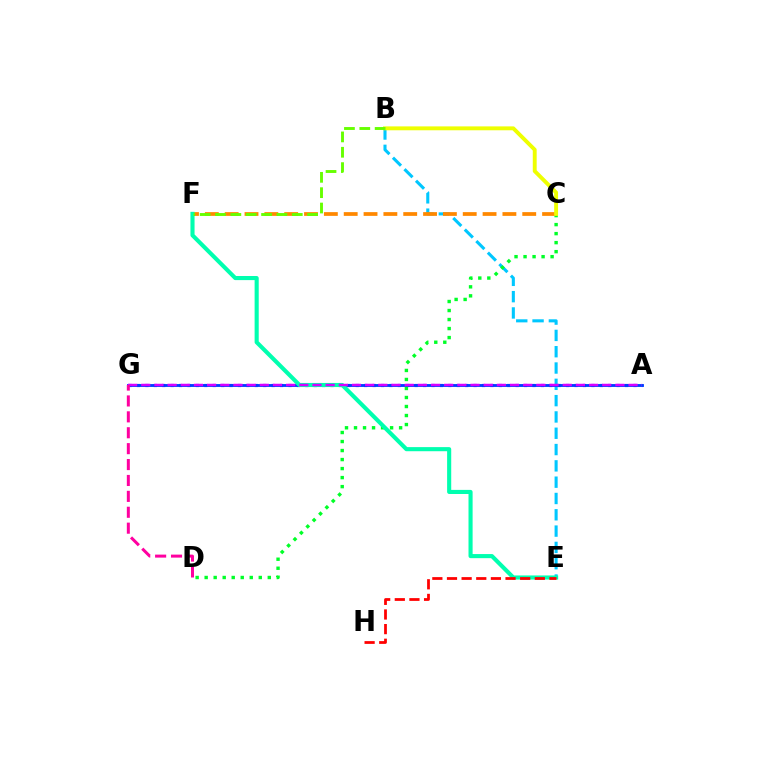{('B', 'E'): [{'color': '#00c7ff', 'line_style': 'dashed', 'thickness': 2.22}], ('A', 'G'): [{'color': '#4f00ff', 'line_style': 'dotted', 'thickness': 2.29}, {'color': '#003fff', 'line_style': 'solid', 'thickness': 2.06}, {'color': '#d600ff', 'line_style': 'dashed', 'thickness': 1.79}], ('C', 'D'): [{'color': '#00ff27', 'line_style': 'dotted', 'thickness': 2.45}], ('C', 'F'): [{'color': '#ff8800', 'line_style': 'dashed', 'thickness': 2.69}], ('E', 'F'): [{'color': '#00ffaf', 'line_style': 'solid', 'thickness': 2.96}], ('B', 'C'): [{'color': '#eeff00', 'line_style': 'solid', 'thickness': 2.8}], ('D', 'G'): [{'color': '#ff00a0', 'line_style': 'dashed', 'thickness': 2.16}], ('B', 'F'): [{'color': '#66ff00', 'line_style': 'dashed', 'thickness': 2.09}], ('E', 'H'): [{'color': '#ff0000', 'line_style': 'dashed', 'thickness': 1.99}]}